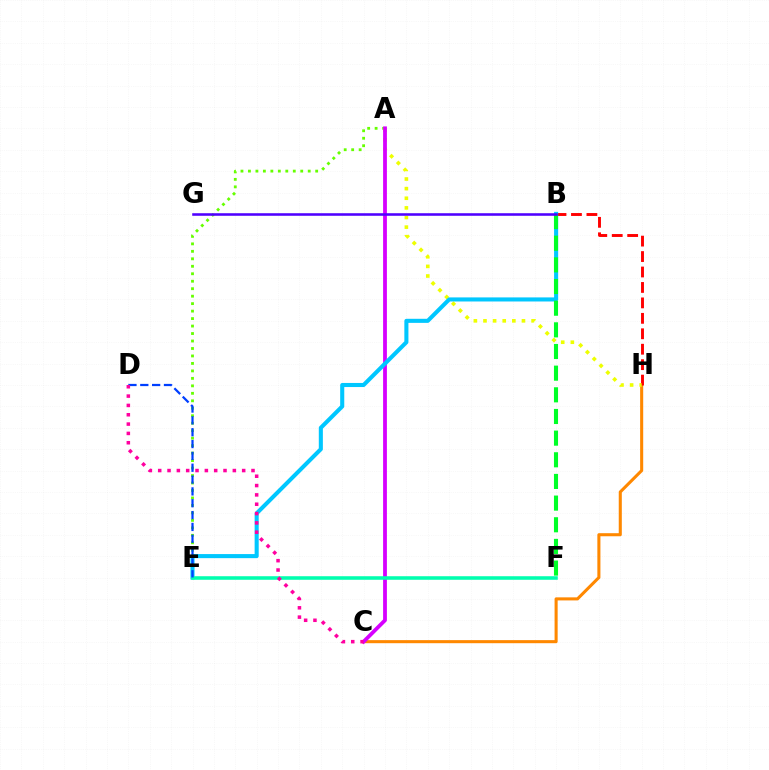{('C', 'H'): [{'color': '#ff8800', 'line_style': 'solid', 'thickness': 2.21}], ('A', 'E'): [{'color': '#66ff00', 'line_style': 'dotted', 'thickness': 2.03}], ('B', 'H'): [{'color': '#ff0000', 'line_style': 'dashed', 'thickness': 2.1}], ('A', 'H'): [{'color': '#eeff00', 'line_style': 'dotted', 'thickness': 2.61}], ('A', 'C'): [{'color': '#d600ff', 'line_style': 'solid', 'thickness': 2.73}], ('B', 'E'): [{'color': '#00c7ff', 'line_style': 'solid', 'thickness': 2.93}], ('B', 'F'): [{'color': '#00ff27', 'line_style': 'dashed', 'thickness': 2.94}], ('E', 'F'): [{'color': '#00ffaf', 'line_style': 'solid', 'thickness': 2.56}], ('B', 'G'): [{'color': '#4f00ff', 'line_style': 'solid', 'thickness': 1.85}], ('D', 'E'): [{'color': '#003fff', 'line_style': 'dashed', 'thickness': 1.61}], ('C', 'D'): [{'color': '#ff00a0', 'line_style': 'dotted', 'thickness': 2.54}]}